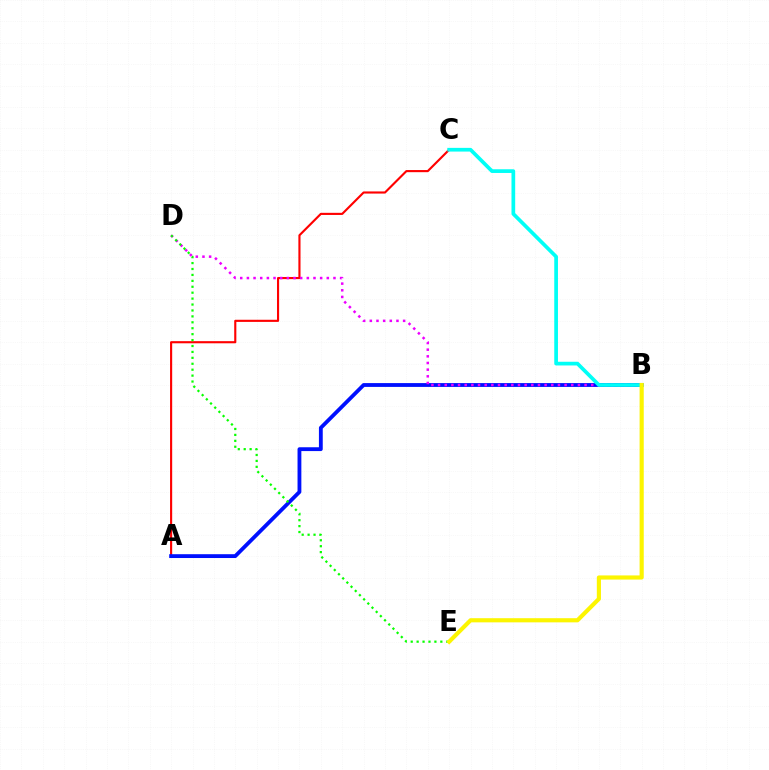{('A', 'C'): [{'color': '#ff0000', 'line_style': 'solid', 'thickness': 1.54}], ('A', 'B'): [{'color': '#0010ff', 'line_style': 'solid', 'thickness': 2.75}], ('B', 'D'): [{'color': '#ee00ff', 'line_style': 'dotted', 'thickness': 1.81}], ('D', 'E'): [{'color': '#08ff00', 'line_style': 'dotted', 'thickness': 1.61}], ('B', 'C'): [{'color': '#00fff6', 'line_style': 'solid', 'thickness': 2.67}], ('B', 'E'): [{'color': '#fcf500', 'line_style': 'solid', 'thickness': 2.99}]}